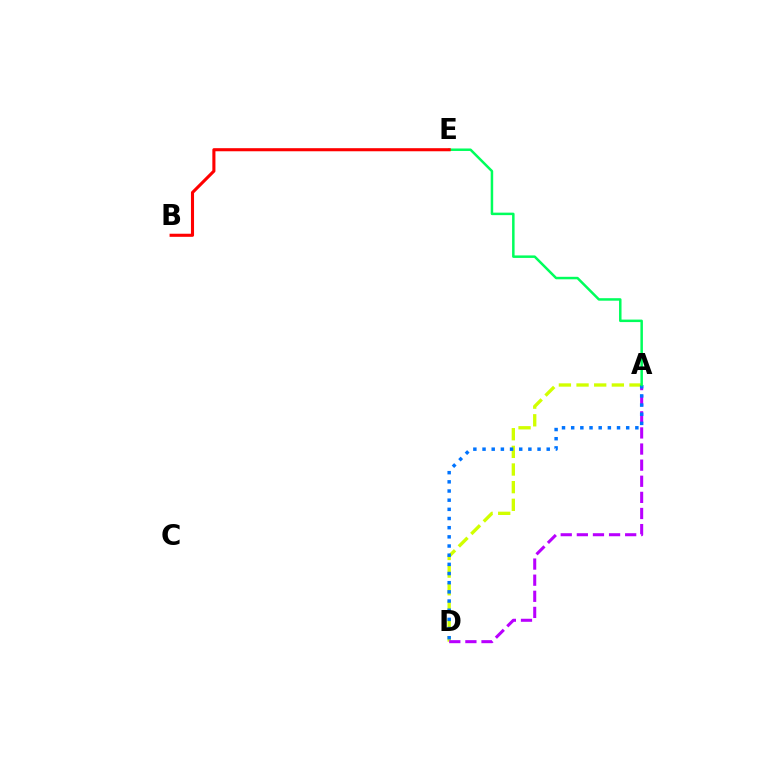{('A', 'D'): [{'color': '#d1ff00', 'line_style': 'dashed', 'thickness': 2.4}, {'color': '#b900ff', 'line_style': 'dashed', 'thickness': 2.19}, {'color': '#0074ff', 'line_style': 'dotted', 'thickness': 2.49}], ('A', 'E'): [{'color': '#00ff5c', 'line_style': 'solid', 'thickness': 1.8}], ('B', 'E'): [{'color': '#ff0000', 'line_style': 'solid', 'thickness': 2.22}]}